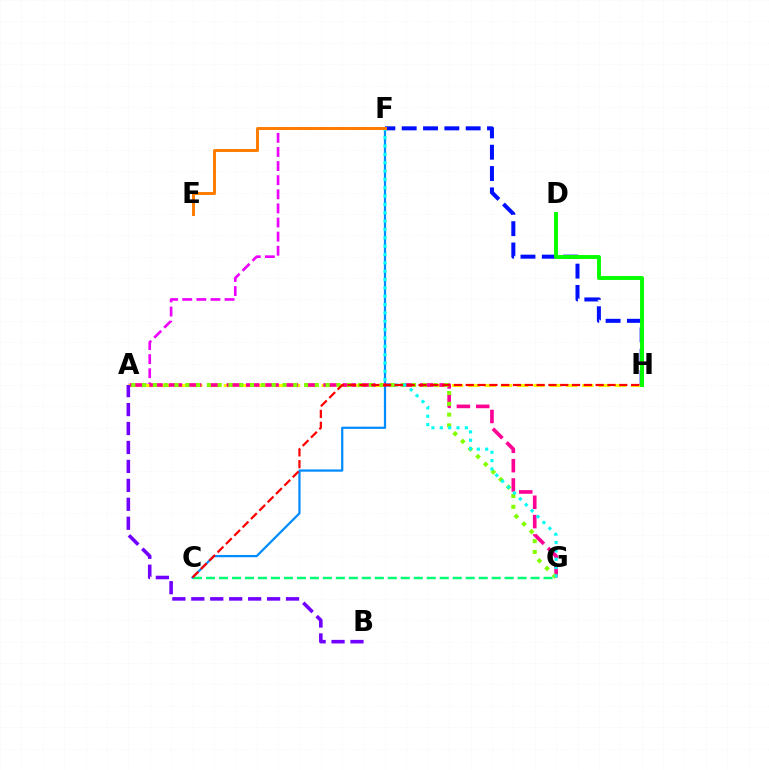{('A', 'F'): [{'color': '#ee00ff', 'line_style': 'dashed', 'thickness': 1.92}], ('C', 'F'): [{'color': '#008cff', 'line_style': 'solid', 'thickness': 1.62}], ('A', 'H'): [{'color': '#fcf500', 'line_style': 'dashed', 'thickness': 2.21}], ('F', 'H'): [{'color': '#0010ff', 'line_style': 'dashed', 'thickness': 2.9}], ('A', 'G'): [{'color': '#ff0094', 'line_style': 'dashed', 'thickness': 2.63}, {'color': '#84ff00', 'line_style': 'dotted', 'thickness': 2.93}], ('F', 'G'): [{'color': '#00fff6', 'line_style': 'dotted', 'thickness': 2.27}], ('D', 'H'): [{'color': '#08ff00', 'line_style': 'solid', 'thickness': 2.82}], ('C', 'G'): [{'color': '#00ff74', 'line_style': 'dashed', 'thickness': 1.76}], ('C', 'H'): [{'color': '#ff0000', 'line_style': 'dashed', 'thickness': 1.6}], ('E', 'F'): [{'color': '#ff7c00', 'line_style': 'solid', 'thickness': 2.13}], ('A', 'B'): [{'color': '#7200ff', 'line_style': 'dashed', 'thickness': 2.57}]}